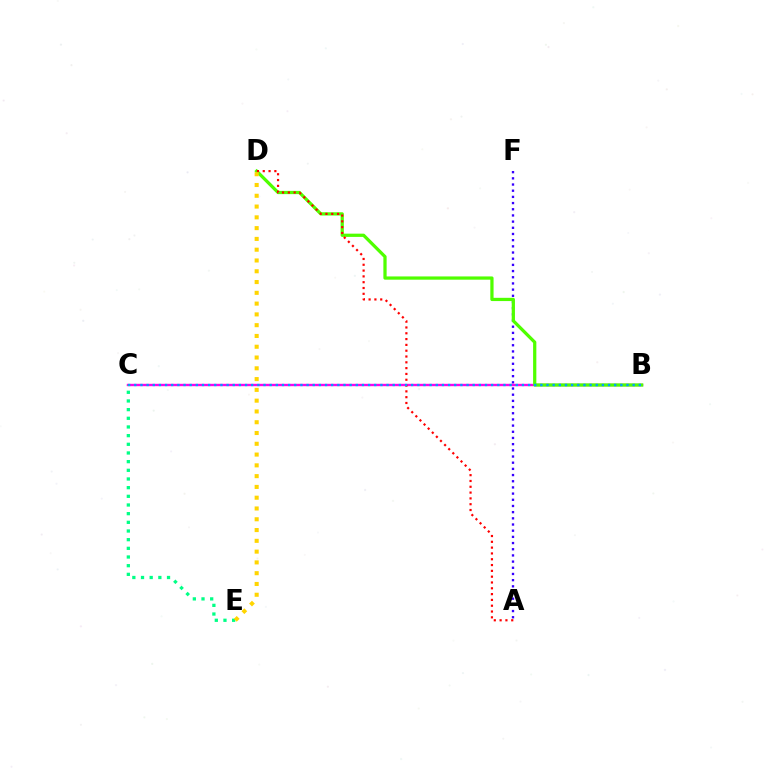{('A', 'F'): [{'color': '#3700ff', 'line_style': 'dotted', 'thickness': 1.68}], ('B', 'C'): [{'color': '#ff00ed', 'line_style': 'solid', 'thickness': 1.72}, {'color': '#009eff', 'line_style': 'dotted', 'thickness': 1.67}], ('B', 'D'): [{'color': '#4fff00', 'line_style': 'solid', 'thickness': 2.34}], ('A', 'D'): [{'color': '#ff0000', 'line_style': 'dotted', 'thickness': 1.58}], ('C', 'E'): [{'color': '#00ff86', 'line_style': 'dotted', 'thickness': 2.36}], ('D', 'E'): [{'color': '#ffd500', 'line_style': 'dotted', 'thickness': 2.93}]}